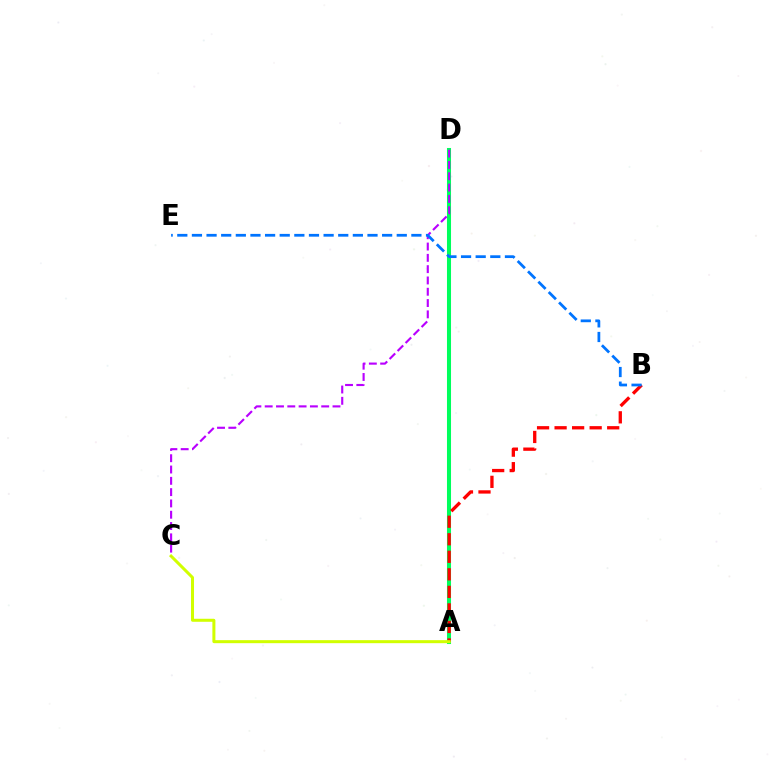{('A', 'D'): [{'color': '#00ff5c', 'line_style': 'solid', 'thickness': 2.91}], ('A', 'B'): [{'color': '#ff0000', 'line_style': 'dashed', 'thickness': 2.38}], ('A', 'C'): [{'color': '#d1ff00', 'line_style': 'solid', 'thickness': 2.17}], ('C', 'D'): [{'color': '#b900ff', 'line_style': 'dashed', 'thickness': 1.54}], ('B', 'E'): [{'color': '#0074ff', 'line_style': 'dashed', 'thickness': 1.99}]}